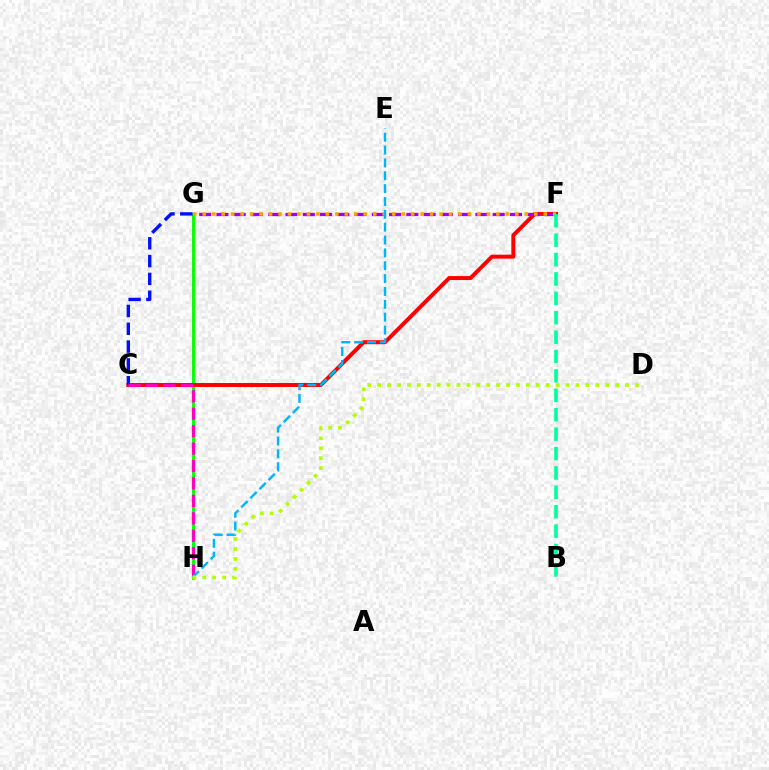{('G', 'H'): [{'color': '#08ff00', 'line_style': 'solid', 'thickness': 2.1}], ('C', 'F'): [{'color': '#ff0000', 'line_style': 'solid', 'thickness': 2.86}], ('C', 'G'): [{'color': '#0010ff', 'line_style': 'dashed', 'thickness': 2.42}], ('F', 'G'): [{'color': '#9b00ff', 'line_style': 'dashed', 'thickness': 2.35}, {'color': '#ffa500', 'line_style': 'dotted', 'thickness': 2.57}], ('B', 'F'): [{'color': '#00ff9d', 'line_style': 'dashed', 'thickness': 2.64}], ('C', 'H'): [{'color': '#ff00bd', 'line_style': 'dashed', 'thickness': 2.37}], ('E', 'H'): [{'color': '#00b5ff', 'line_style': 'dashed', 'thickness': 1.75}], ('D', 'H'): [{'color': '#b3ff00', 'line_style': 'dotted', 'thickness': 2.69}]}